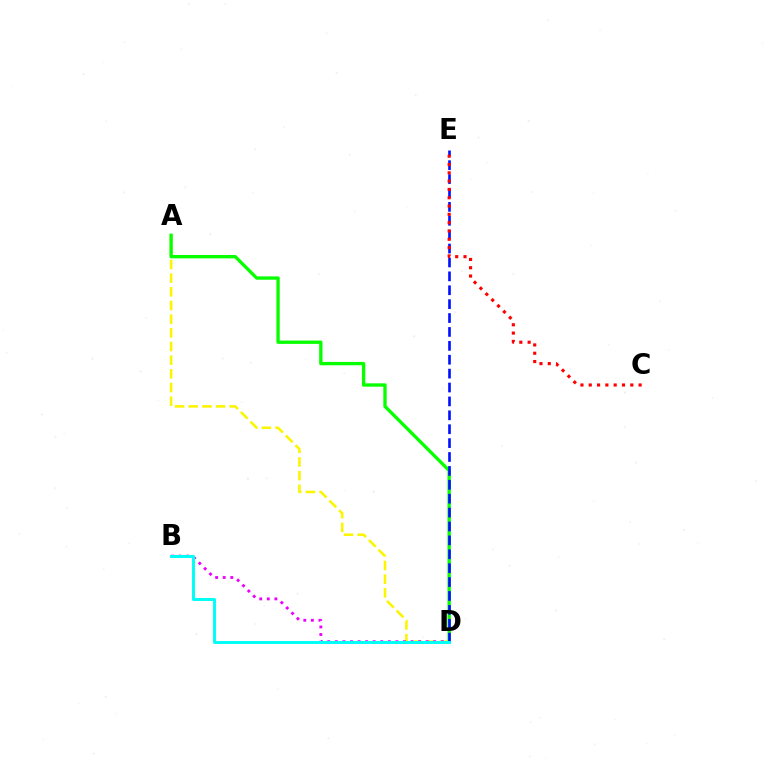{('A', 'D'): [{'color': '#fcf500', 'line_style': 'dashed', 'thickness': 1.86}, {'color': '#08ff00', 'line_style': 'solid', 'thickness': 2.4}], ('B', 'D'): [{'color': '#ee00ff', 'line_style': 'dotted', 'thickness': 2.06}, {'color': '#00fff6', 'line_style': 'solid', 'thickness': 2.13}], ('D', 'E'): [{'color': '#0010ff', 'line_style': 'dashed', 'thickness': 1.89}], ('C', 'E'): [{'color': '#ff0000', 'line_style': 'dotted', 'thickness': 2.26}]}